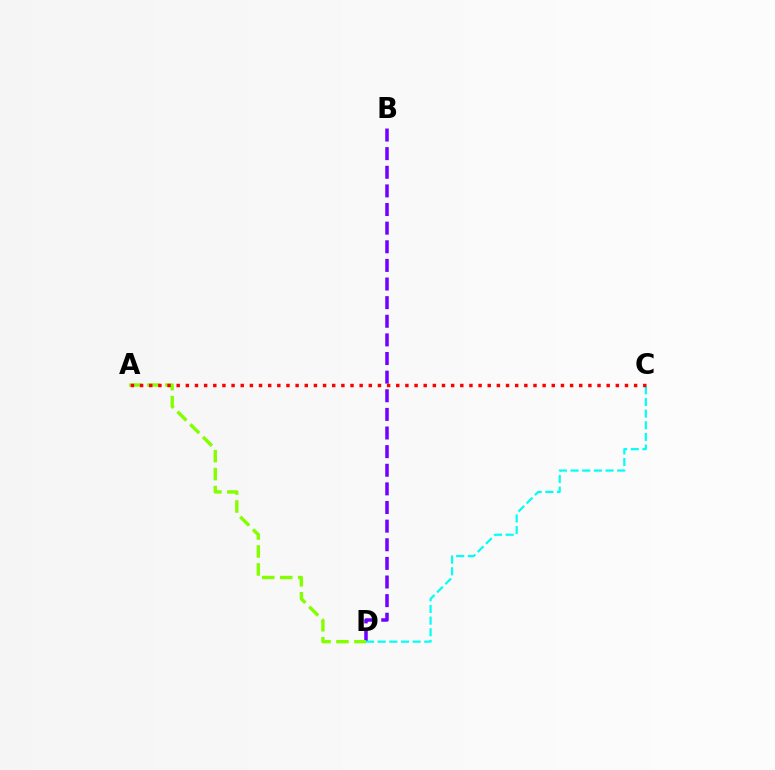{('B', 'D'): [{'color': '#7200ff', 'line_style': 'dashed', 'thickness': 2.53}], ('A', 'D'): [{'color': '#84ff00', 'line_style': 'dashed', 'thickness': 2.44}], ('C', 'D'): [{'color': '#00fff6', 'line_style': 'dashed', 'thickness': 1.58}], ('A', 'C'): [{'color': '#ff0000', 'line_style': 'dotted', 'thickness': 2.49}]}